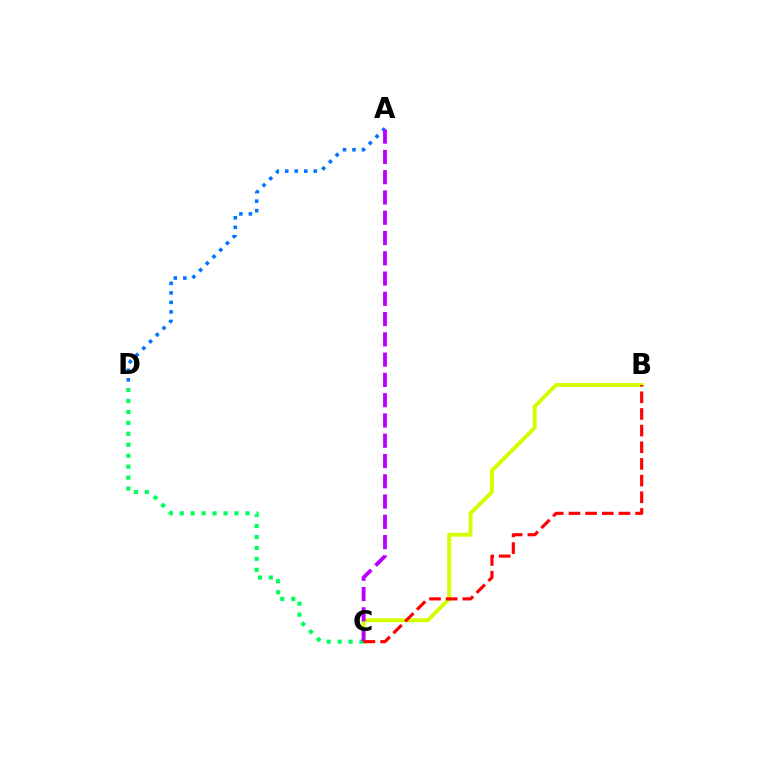{('B', 'C'): [{'color': '#d1ff00', 'line_style': 'solid', 'thickness': 2.82}, {'color': '#ff0000', 'line_style': 'dashed', 'thickness': 2.26}], ('C', 'D'): [{'color': '#00ff5c', 'line_style': 'dotted', 'thickness': 2.97}], ('A', 'D'): [{'color': '#0074ff', 'line_style': 'dotted', 'thickness': 2.59}], ('A', 'C'): [{'color': '#b900ff', 'line_style': 'dashed', 'thickness': 2.75}]}